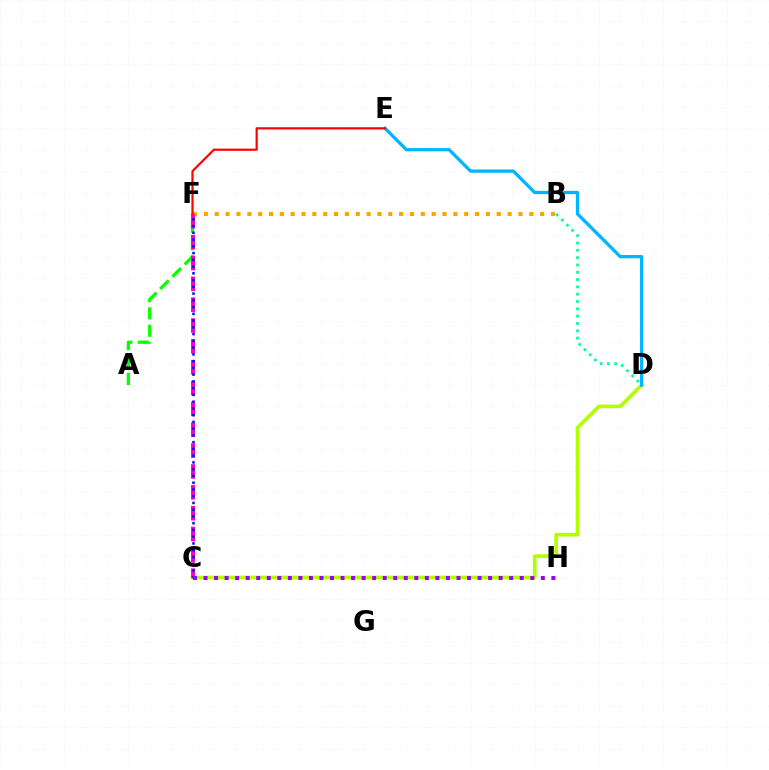{('A', 'F'): [{'color': '#08ff00', 'line_style': 'dashed', 'thickness': 2.36}], ('B', 'F'): [{'color': '#ffa500', 'line_style': 'dotted', 'thickness': 2.95}], ('C', 'D'): [{'color': '#b3ff00', 'line_style': 'solid', 'thickness': 2.63}], ('C', 'F'): [{'color': '#ff00bd', 'line_style': 'dashed', 'thickness': 2.83}, {'color': '#0010ff', 'line_style': 'dotted', 'thickness': 1.83}], ('D', 'E'): [{'color': '#00b5ff', 'line_style': 'solid', 'thickness': 2.35}], ('C', 'H'): [{'color': '#9b00ff', 'line_style': 'dotted', 'thickness': 2.86}], ('E', 'F'): [{'color': '#ff0000', 'line_style': 'solid', 'thickness': 1.58}], ('B', 'D'): [{'color': '#00ff9d', 'line_style': 'dotted', 'thickness': 1.99}]}